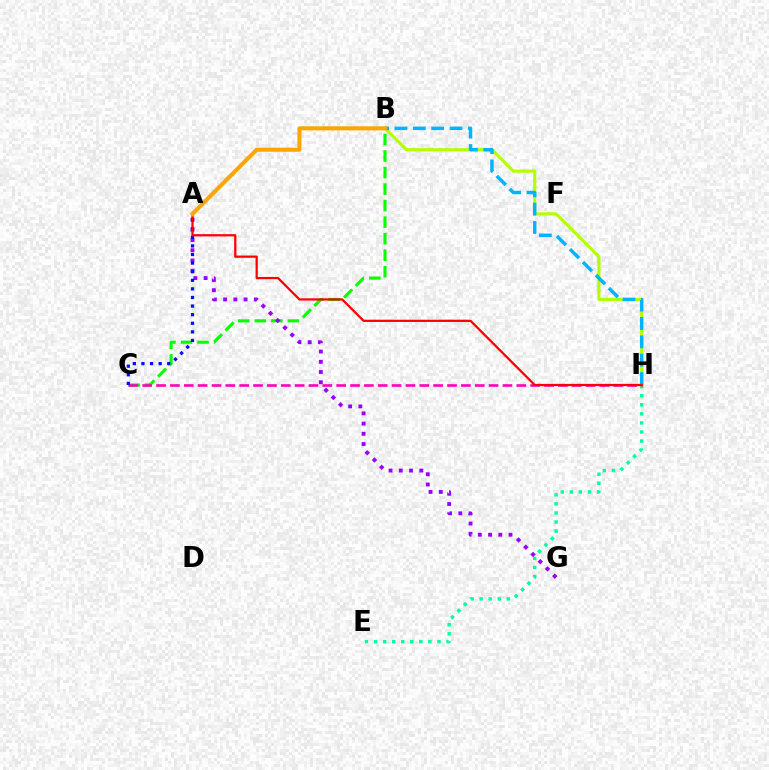{('E', 'H'): [{'color': '#00ff9d', 'line_style': 'dotted', 'thickness': 2.46}], ('B', 'C'): [{'color': '#08ff00', 'line_style': 'dashed', 'thickness': 2.25}], ('B', 'H'): [{'color': '#b3ff00', 'line_style': 'solid', 'thickness': 2.25}, {'color': '#00b5ff', 'line_style': 'dashed', 'thickness': 2.5}], ('A', 'G'): [{'color': '#9b00ff', 'line_style': 'dotted', 'thickness': 2.78}], ('C', 'H'): [{'color': '#ff00bd', 'line_style': 'dashed', 'thickness': 1.88}], ('A', 'C'): [{'color': '#0010ff', 'line_style': 'dotted', 'thickness': 2.34}], ('A', 'H'): [{'color': '#ff0000', 'line_style': 'solid', 'thickness': 1.62}], ('A', 'B'): [{'color': '#ffa500', 'line_style': 'solid', 'thickness': 2.92}]}